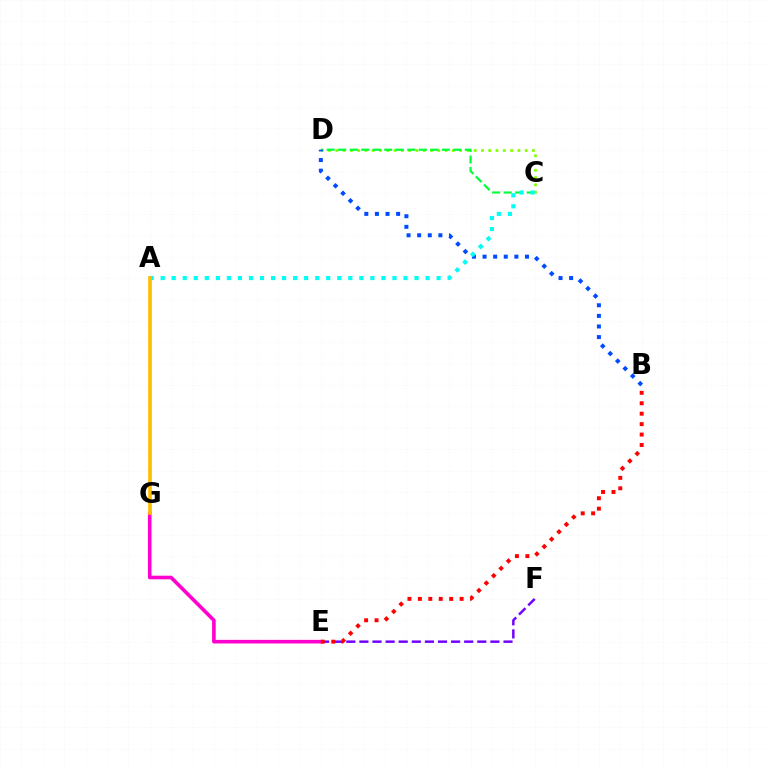{('C', 'D'): [{'color': '#84ff00', 'line_style': 'dotted', 'thickness': 1.98}, {'color': '#00ff39', 'line_style': 'dashed', 'thickness': 1.56}], ('E', 'G'): [{'color': '#ff00cf', 'line_style': 'solid', 'thickness': 2.6}], ('E', 'F'): [{'color': '#7200ff', 'line_style': 'dashed', 'thickness': 1.78}], ('B', 'E'): [{'color': '#ff0000', 'line_style': 'dotted', 'thickness': 2.84}], ('B', 'D'): [{'color': '#004bff', 'line_style': 'dotted', 'thickness': 2.88}], ('A', 'C'): [{'color': '#00fff6', 'line_style': 'dotted', 'thickness': 3.0}], ('A', 'G'): [{'color': '#ffbd00', 'line_style': 'solid', 'thickness': 2.65}]}